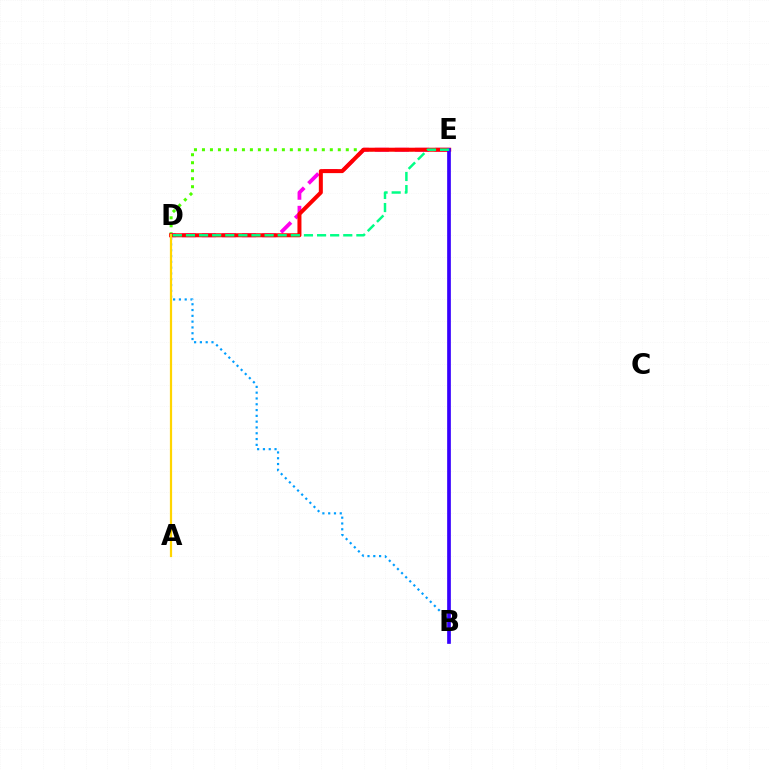{('D', 'E'): [{'color': '#4fff00', 'line_style': 'dotted', 'thickness': 2.17}, {'color': '#ff00ed', 'line_style': 'dashed', 'thickness': 2.73}, {'color': '#ff0000', 'line_style': 'solid', 'thickness': 2.89}, {'color': '#00ff86', 'line_style': 'dashed', 'thickness': 1.78}], ('B', 'D'): [{'color': '#009eff', 'line_style': 'dotted', 'thickness': 1.58}], ('B', 'E'): [{'color': '#3700ff', 'line_style': 'solid', 'thickness': 2.66}], ('A', 'D'): [{'color': '#ffd500', 'line_style': 'solid', 'thickness': 1.6}]}